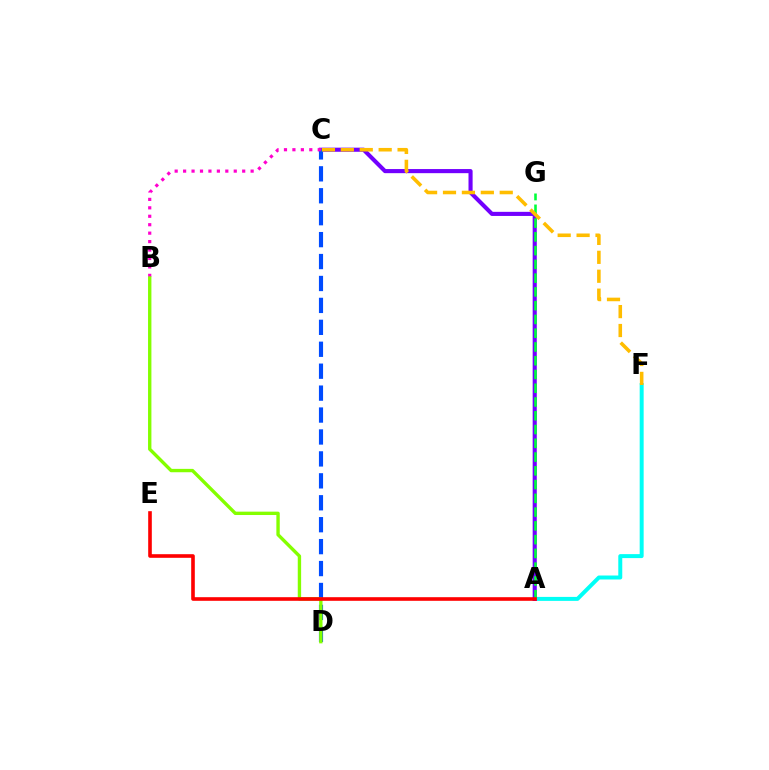{('A', 'F'): [{'color': '#00fff6', 'line_style': 'solid', 'thickness': 2.86}], ('A', 'C'): [{'color': '#7200ff', 'line_style': 'solid', 'thickness': 2.96}], ('C', 'D'): [{'color': '#004bff', 'line_style': 'dashed', 'thickness': 2.98}], ('A', 'G'): [{'color': '#00ff39', 'line_style': 'dashed', 'thickness': 1.87}], ('C', 'F'): [{'color': '#ffbd00', 'line_style': 'dashed', 'thickness': 2.57}], ('B', 'C'): [{'color': '#ff00cf', 'line_style': 'dotted', 'thickness': 2.29}], ('B', 'D'): [{'color': '#84ff00', 'line_style': 'solid', 'thickness': 2.43}], ('A', 'E'): [{'color': '#ff0000', 'line_style': 'solid', 'thickness': 2.6}]}